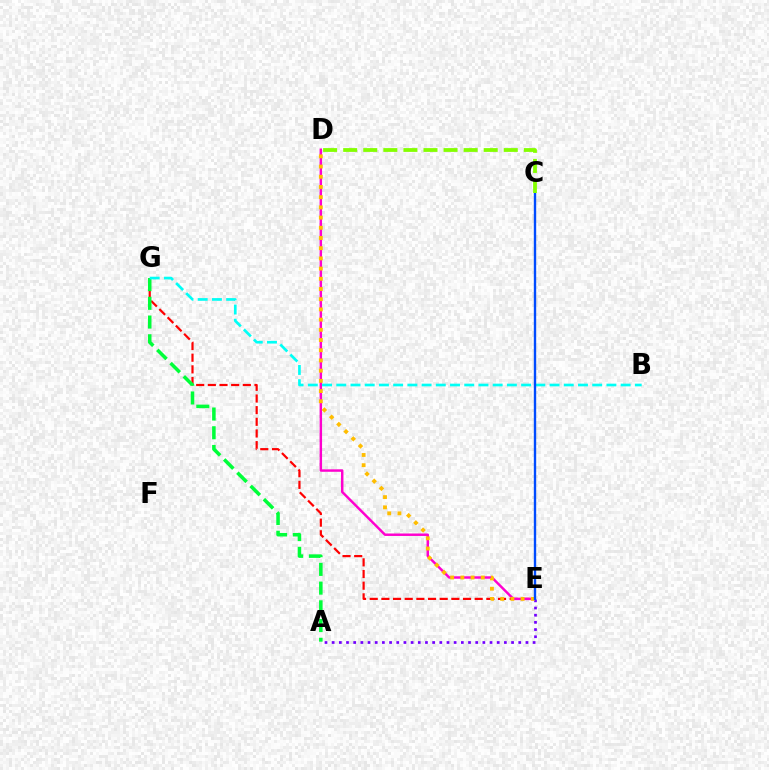{('E', 'G'): [{'color': '#ff0000', 'line_style': 'dashed', 'thickness': 1.58}], ('D', 'E'): [{'color': '#ff00cf', 'line_style': 'solid', 'thickness': 1.77}, {'color': '#ffbd00', 'line_style': 'dotted', 'thickness': 2.77}], ('A', 'E'): [{'color': '#7200ff', 'line_style': 'dotted', 'thickness': 1.95}], ('A', 'G'): [{'color': '#00ff39', 'line_style': 'dashed', 'thickness': 2.54}], ('B', 'G'): [{'color': '#00fff6', 'line_style': 'dashed', 'thickness': 1.93}], ('C', 'E'): [{'color': '#004bff', 'line_style': 'solid', 'thickness': 1.71}], ('C', 'D'): [{'color': '#84ff00', 'line_style': 'dashed', 'thickness': 2.73}]}